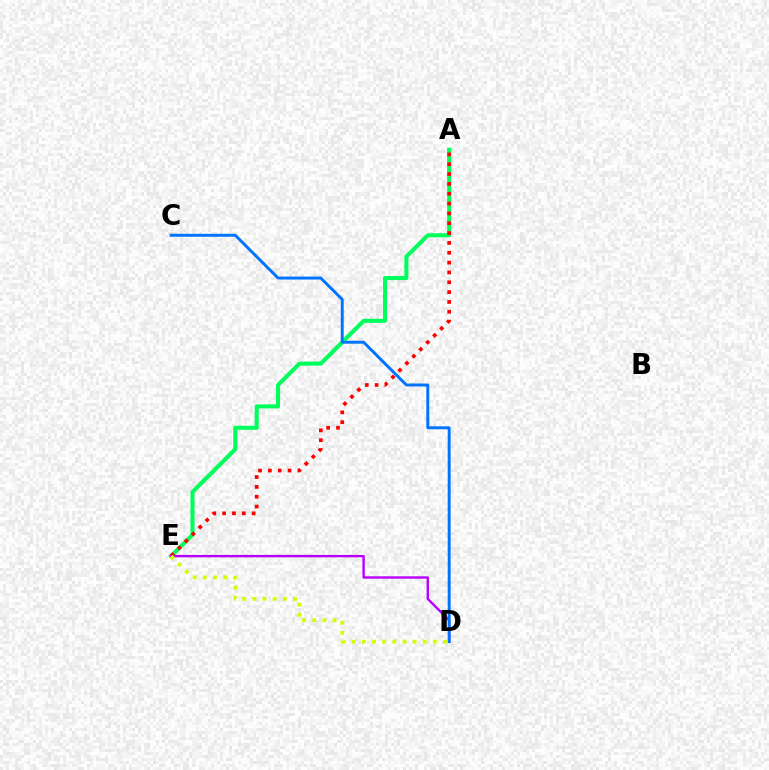{('A', 'E'): [{'color': '#00ff5c', 'line_style': 'solid', 'thickness': 2.93}, {'color': '#ff0000', 'line_style': 'dotted', 'thickness': 2.67}], ('D', 'E'): [{'color': '#b900ff', 'line_style': 'solid', 'thickness': 1.72}, {'color': '#d1ff00', 'line_style': 'dotted', 'thickness': 2.76}], ('C', 'D'): [{'color': '#0074ff', 'line_style': 'solid', 'thickness': 2.12}]}